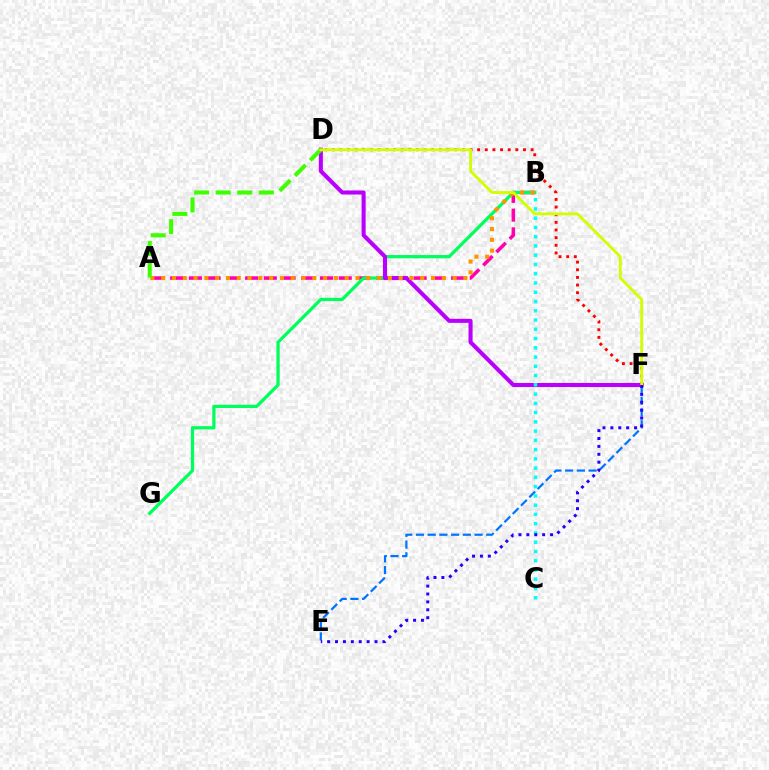{('E', 'F'): [{'color': '#0074ff', 'line_style': 'dashed', 'thickness': 1.59}, {'color': '#2500ff', 'line_style': 'dotted', 'thickness': 2.15}], ('A', 'B'): [{'color': '#ff00ac', 'line_style': 'dashed', 'thickness': 2.54}, {'color': '#ff9400', 'line_style': 'dotted', 'thickness': 2.93}], ('B', 'G'): [{'color': '#00ff5c', 'line_style': 'solid', 'thickness': 2.34}], ('D', 'F'): [{'color': '#b900ff', 'line_style': 'solid', 'thickness': 2.93}, {'color': '#ff0000', 'line_style': 'dotted', 'thickness': 2.08}, {'color': '#d1ff00', 'line_style': 'solid', 'thickness': 2.04}], ('A', 'D'): [{'color': '#3dff00', 'line_style': 'dashed', 'thickness': 2.93}], ('B', 'C'): [{'color': '#00fff6', 'line_style': 'dotted', 'thickness': 2.52}]}